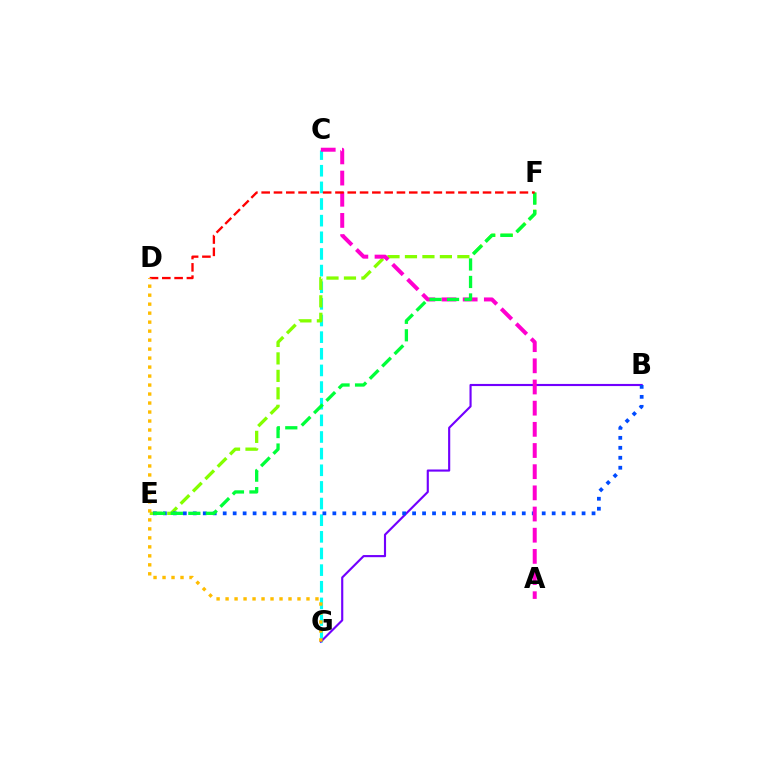{('C', 'G'): [{'color': '#00fff6', 'line_style': 'dashed', 'thickness': 2.26}], ('E', 'F'): [{'color': '#84ff00', 'line_style': 'dashed', 'thickness': 2.37}, {'color': '#00ff39', 'line_style': 'dashed', 'thickness': 2.38}], ('B', 'G'): [{'color': '#7200ff', 'line_style': 'solid', 'thickness': 1.54}], ('B', 'E'): [{'color': '#004bff', 'line_style': 'dotted', 'thickness': 2.71}], ('A', 'C'): [{'color': '#ff00cf', 'line_style': 'dashed', 'thickness': 2.88}], ('D', 'F'): [{'color': '#ff0000', 'line_style': 'dashed', 'thickness': 1.67}], ('D', 'G'): [{'color': '#ffbd00', 'line_style': 'dotted', 'thickness': 2.44}]}